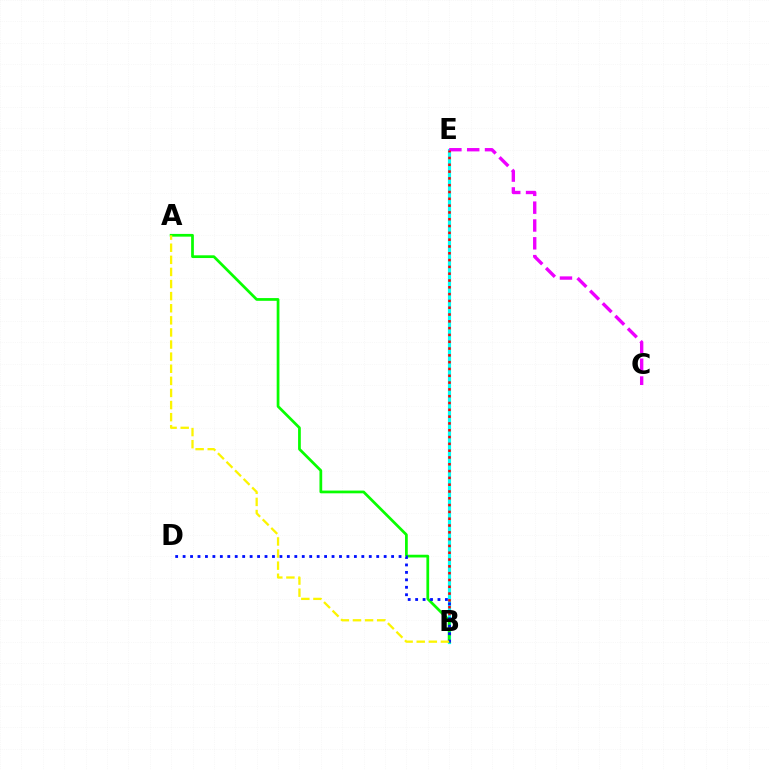{('B', 'E'): [{'color': '#00fff6', 'line_style': 'solid', 'thickness': 2.27}, {'color': '#ff0000', 'line_style': 'dotted', 'thickness': 1.85}], ('C', 'E'): [{'color': '#ee00ff', 'line_style': 'dashed', 'thickness': 2.42}], ('A', 'B'): [{'color': '#08ff00', 'line_style': 'solid', 'thickness': 1.97}, {'color': '#fcf500', 'line_style': 'dashed', 'thickness': 1.64}], ('B', 'D'): [{'color': '#0010ff', 'line_style': 'dotted', 'thickness': 2.02}]}